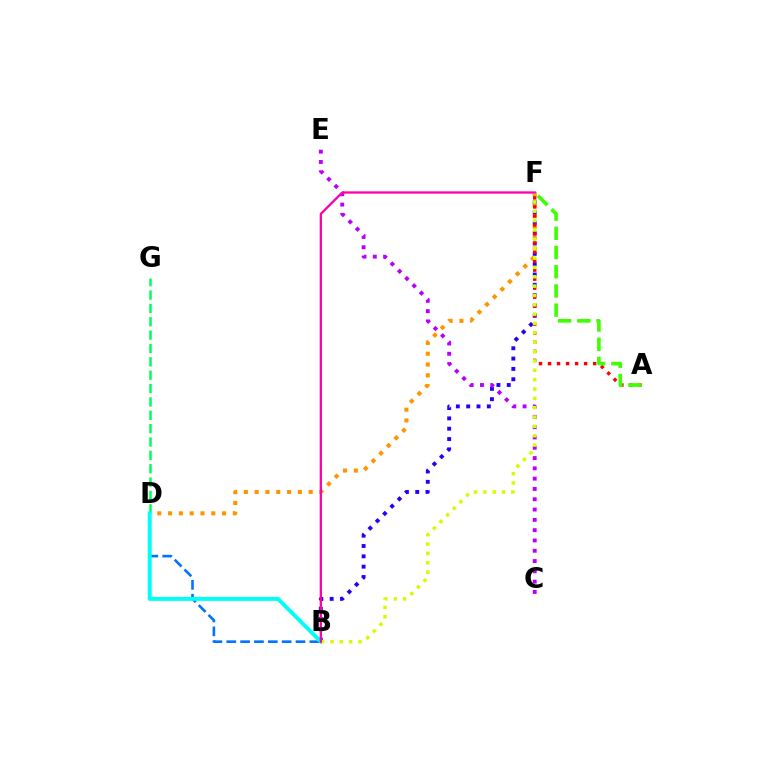{('B', 'F'): [{'color': '#2500ff', 'line_style': 'dotted', 'thickness': 2.81}, {'color': '#d1ff00', 'line_style': 'dotted', 'thickness': 2.54}, {'color': '#ff00ac', 'line_style': 'solid', 'thickness': 1.65}], ('B', 'D'): [{'color': '#0074ff', 'line_style': 'dashed', 'thickness': 1.88}, {'color': '#00fff6', 'line_style': 'solid', 'thickness': 2.85}], ('D', 'F'): [{'color': '#ff9400', 'line_style': 'dotted', 'thickness': 2.93}], ('C', 'E'): [{'color': '#b900ff', 'line_style': 'dotted', 'thickness': 2.8}], ('D', 'G'): [{'color': '#00ff5c', 'line_style': 'dashed', 'thickness': 1.82}], ('A', 'F'): [{'color': '#ff0000', 'line_style': 'dotted', 'thickness': 2.45}, {'color': '#3dff00', 'line_style': 'dashed', 'thickness': 2.61}]}